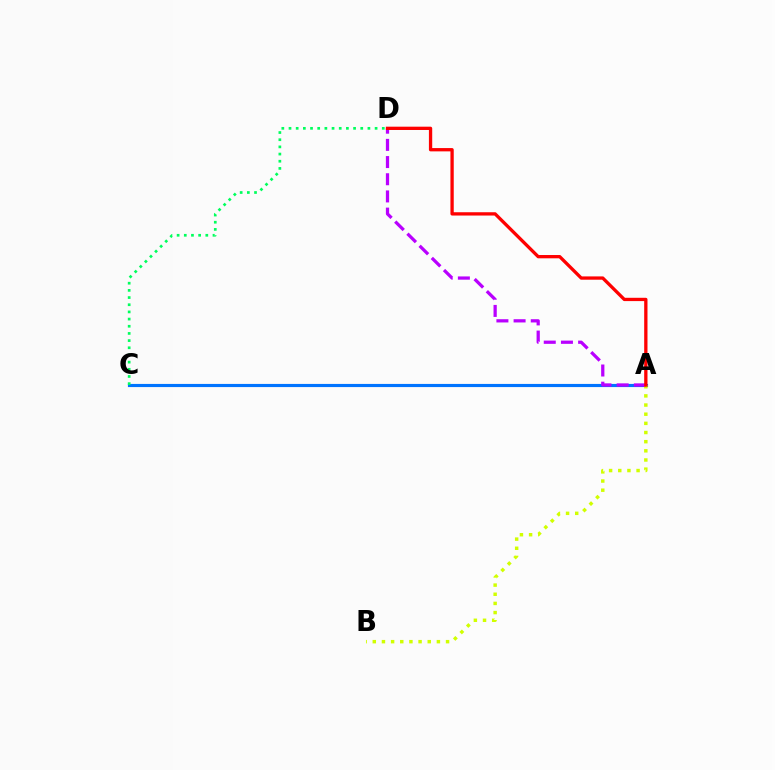{('A', 'C'): [{'color': '#0074ff', 'line_style': 'solid', 'thickness': 2.27}], ('C', 'D'): [{'color': '#00ff5c', 'line_style': 'dotted', 'thickness': 1.95}], ('A', 'B'): [{'color': '#d1ff00', 'line_style': 'dotted', 'thickness': 2.49}], ('A', 'D'): [{'color': '#b900ff', 'line_style': 'dashed', 'thickness': 2.33}, {'color': '#ff0000', 'line_style': 'solid', 'thickness': 2.38}]}